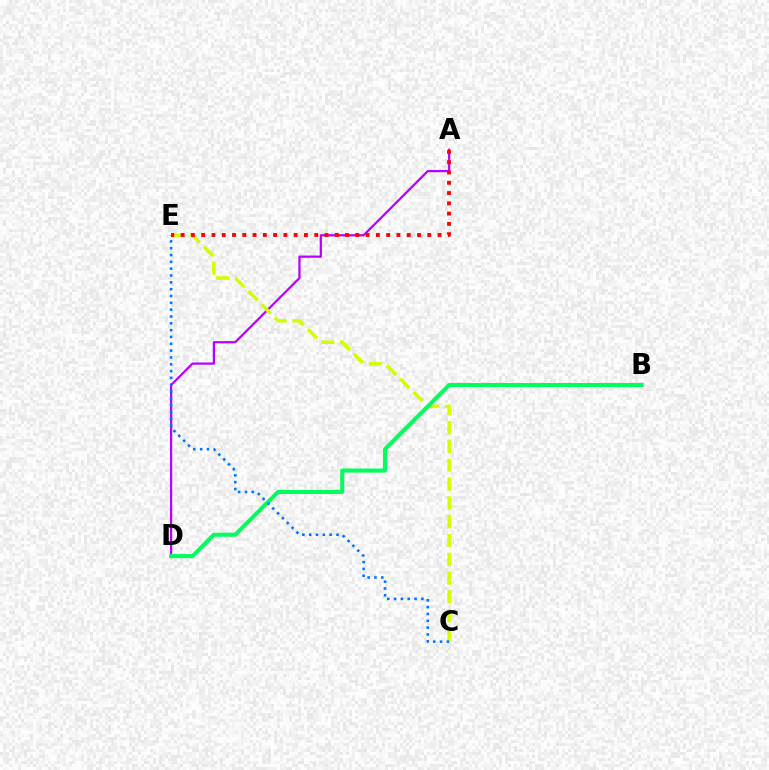{('A', 'D'): [{'color': '#b900ff', 'line_style': 'solid', 'thickness': 1.61}], ('C', 'E'): [{'color': '#d1ff00', 'line_style': 'dashed', 'thickness': 2.55}, {'color': '#0074ff', 'line_style': 'dotted', 'thickness': 1.85}], ('B', 'D'): [{'color': '#00ff5c', 'line_style': 'solid', 'thickness': 2.93}], ('A', 'E'): [{'color': '#ff0000', 'line_style': 'dotted', 'thickness': 2.79}]}